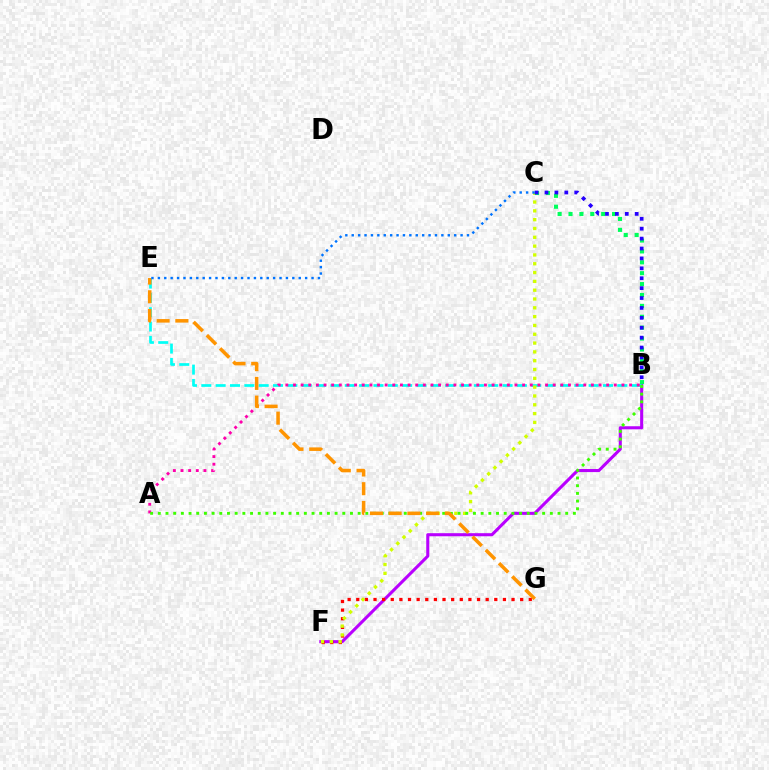{('B', 'F'): [{'color': '#b900ff', 'line_style': 'solid', 'thickness': 2.21}], ('B', 'E'): [{'color': '#00fff6', 'line_style': 'dashed', 'thickness': 1.95}], ('F', 'G'): [{'color': '#ff0000', 'line_style': 'dotted', 'thickness': 2.34}], ('C', 'F'): [{'color': '#d1ff00', 'line_style': 'dotted', 'thickness': 2.39}], ('B', 'C'): [{'color': '#00ff5c', 'line_style': 'dotted', 'thickness': 2.96}, {'color': '#2500ff', 'line_style': 'dotted', 'thickness': 2.69}], ('A', 'B'): [{'color': '#ff00ac', 'line_style': 'dotted', 'thickness': 2.08}, {'color': '#3dff00', 'line_style': 'dotted', 'thickness': 2.09}], ('E', 'G'): [{'color': '#ff9400', 'line_style': 'dashed', 'thickness': 2.54}], ('C', 'E'): [{'color': '#0074ff', 'line_style': 'dotted', 'thickness': 1.74}]}